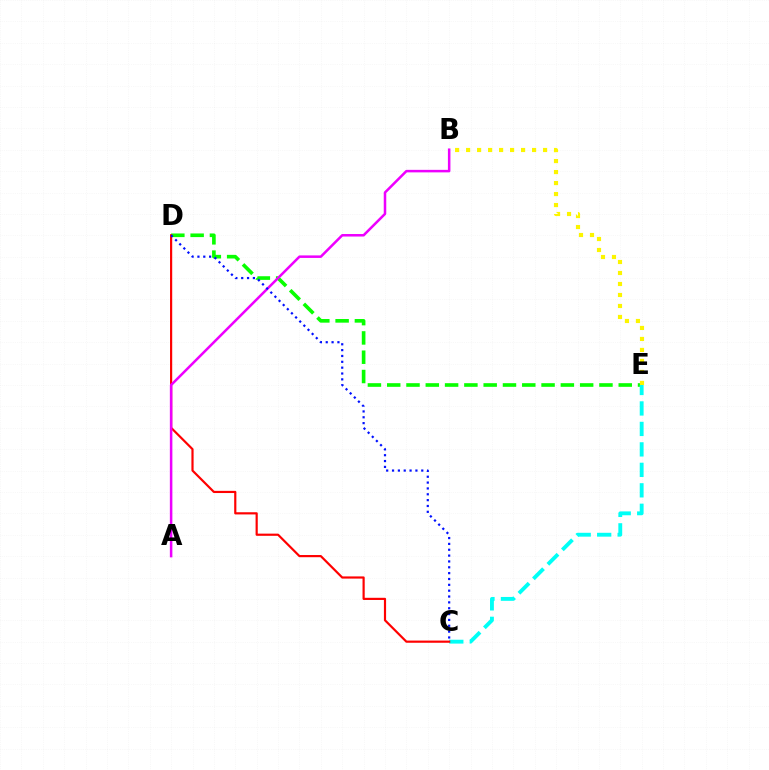{('D', 'E'): [{'color': '#08ff00', 'line_style': 'dashed', 'thickness': 2.62}], ('C', 'E'): [{'color': '#00fff6', 'line_style': 'dashed', 'thickness': 2.78}], ('B', 'E'): [{'color': '#fcf500', 'line_style': 'dotted', 'thickness': 2.99}], ('C', 'D'): [{'color': '#ff0000', 'line_style': 'solid', 'thickness': 1.57}, {'color': '#0010ff', 'line_style': 'dotted', 'thickness': 1.59}], ('A', 'B'): [{'color': '#ee00ff', 'line_style': 'solid', 'thickness': 1.81}]}